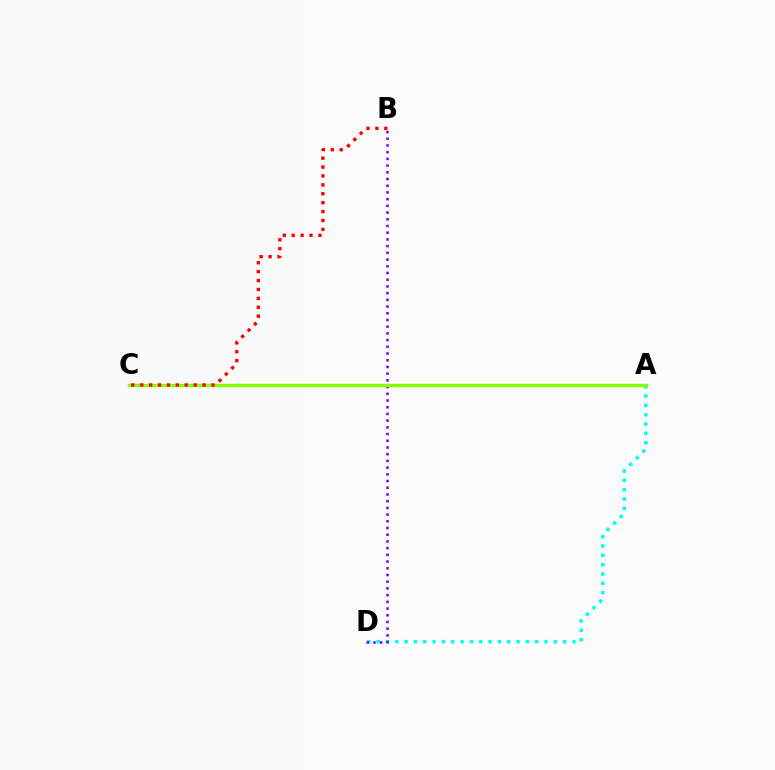{('A', 'D'): [{'color': '#00fff6', 'line_style': 'dotted', 'thickness': 2.53}], ('B', 'D'): [{'color': '#7200ff', 'line_style': 'dotted', 'thickness': 1.82}], ('A', 'C'): [{'color': '#84ff00', 'line_style': 'solid', 'thickness': 2.42}], ('B', 'C'): [{'color': '#ff0000', 'line_style': 'dotted', 'thickness': 2.42}]}